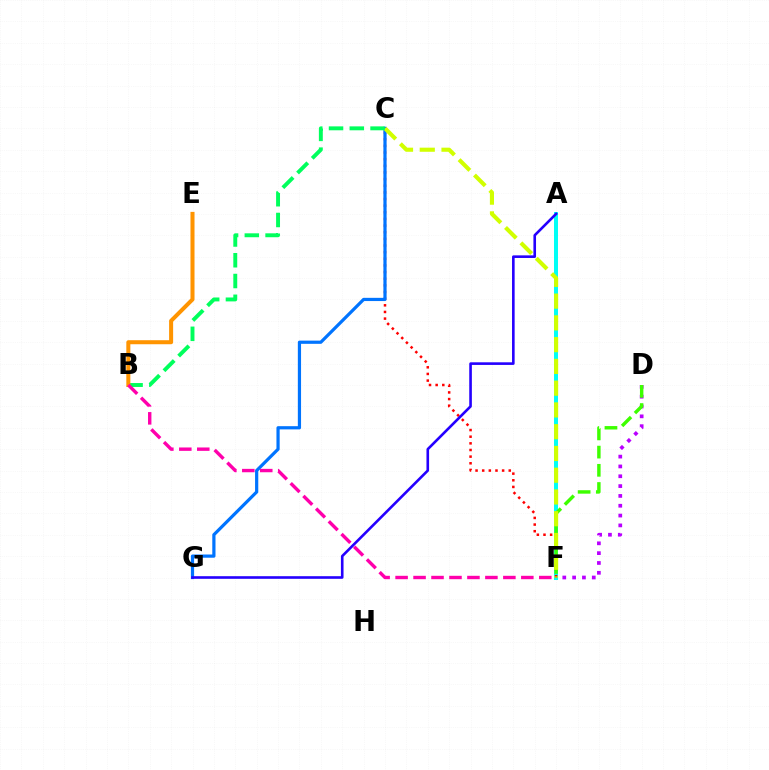{('D', 'F'): [{'color': '#b900ff', 'line_style': 'dotted', 'thickness': 2.67}, {'color': '#3dff00', 'line_style': 'dashed', 'thickness': 2.47}], ('A', 'F'): [{'color': '#00fff6', 'line_style': 'solid', 'thickness': 2.87}], ('C', 'F'): [{'color': '#ff0000', 'line_style': 'dotted', 'thickness': 1.8}, {'color': '#d1ff00', 'line_style': 'dashed', 'thickness': 2.96}], ('C', 'G'): [{'color': '#0074ff', 'line_style': 'solid', 'thickness': 2.31}], ('A', 'G'): [{'color': '#2500ff', 'line_style': 'solid', 'thickness': 1.89}], ('B', 'C'): [{'color': '#00ff5c', 'line_style': 'dashed', 'thickness': 2.82}], ('B', 'E'): [{'color': '#ff9400', 'line_style': 'solid', 'thickness': 2.9}], ('B', 'F'): [{'color': '#ff00ac', 'line_style': 'dashed', 'thickness': 2.44}]}